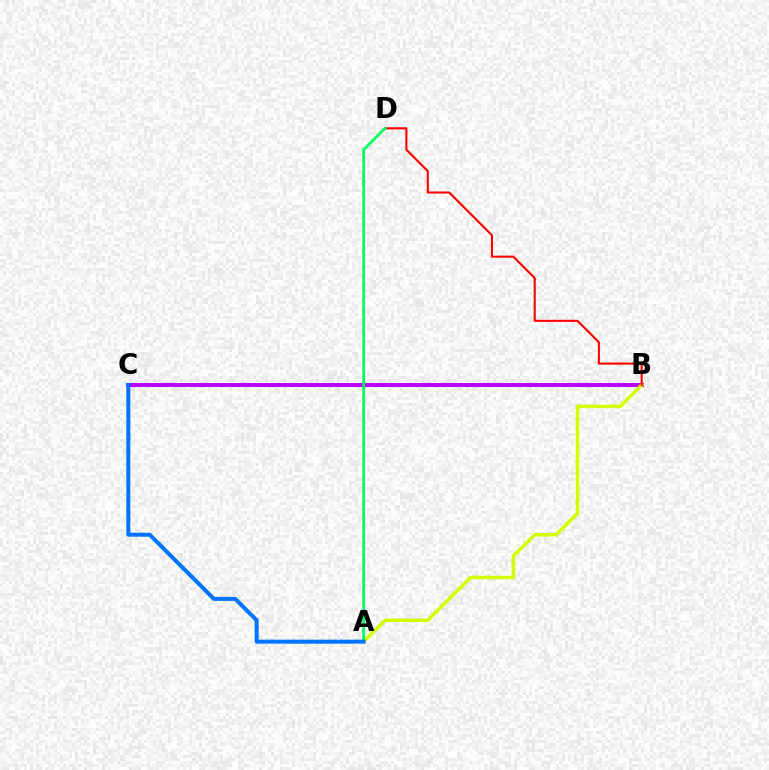{('B', 'C'): [{'color': '#b900ff', 'line_style': 'solid', 'thickness': 2.89}], ('A', 'B'): [{'color': '#d1ff00', 'line_style': 'solid', 'thickness': 2.53}], ('B', 'D'): [{'color': '#ff0000', 'line_style': 'solid', 'thickness': 1.5}], ('A', 'D'): [{'color': '#00ff5c', 'line_style': 'solid', 'thickness': 1.94}], ('A', 'C'): [{'color': '#0074ff', 'line_style': 'solid', 'thickness': 2.88}]}